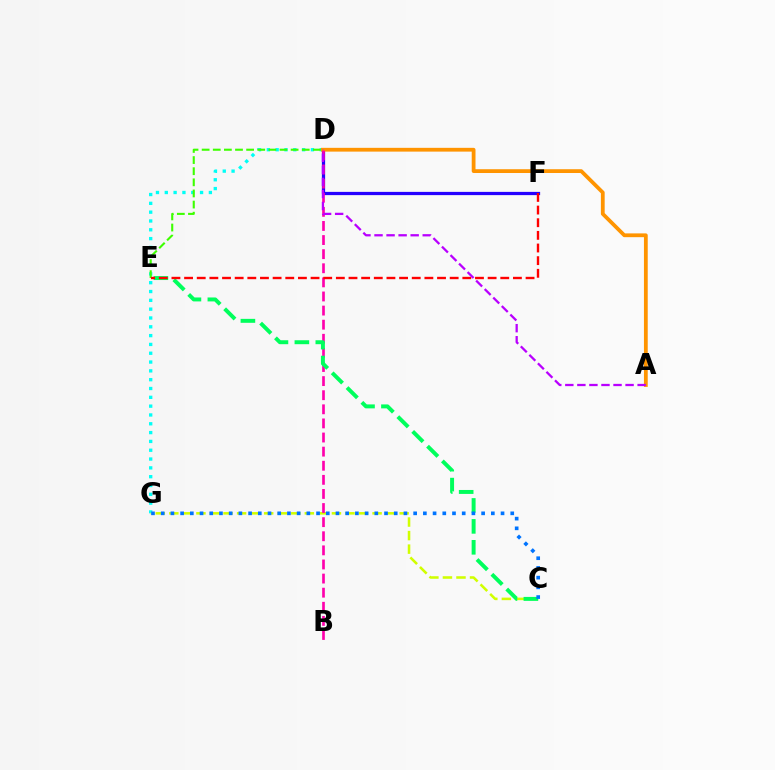{('D', 'G'): [{'color': '#00fff6', 'line_style': 'dotted', 'thickness': 2.4}], ('D', 'F'): [{'color': '#2500ff', 'line_style': 'solid', 'thickness': 2.33}], ('C', 'G'): [{'color': '#d1ff00', 'line_style': 'dashed', 'thickness': 1.84}, {'color': '#0074ff', 'line_style': 'dotted', 'thickness': 2.64}], ('D', 'E'): [{'color': '#3dff00', 'line_style': 'dashed', 'thickness': 1.51}], ('A', 'D'): [{'color': '#ff9400', 'line_style': 'solid', 'thickness': 2.72}, {'color': '#b900ff', 'line_style': 'dashed', 'thickness': 1.64}], ('B', 'D'): [{'color': '#ff00ac', 'line_style': 'dashed', 'thickness': 1.92}], ('C', 'E'): [{'color': '#00ff5c', 'line_style': 'dashed', 'thickness': 2.84}], ('E', 'F'): [{'color': '#ff0000', 'line_style': 'dashed', 'thickness': 1.72}]}